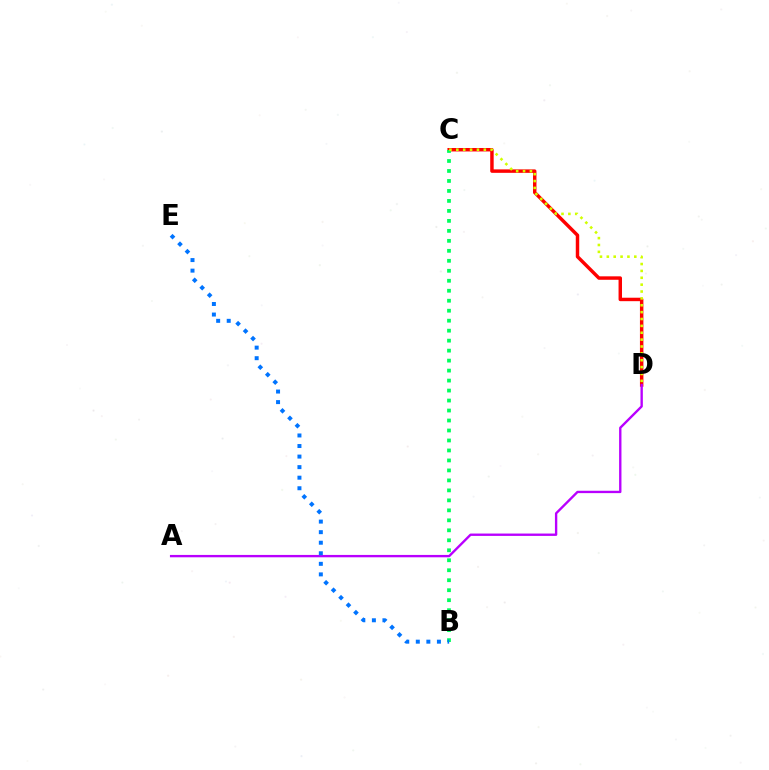{('C', 'D'): [{'color': '#ff0000', 'line_style': 'solid', 'thickness': 2.49}, {'color': '#d1ff00', 'line_style': 'dotted', 'thickness': 1.87}], ('A', 'D'): [{'color': '#b900ff', 'line_style': 'solid', 'thickness': 1.7}], ('B', 'C'): [{'color': '#00ff5c', 'line_style': 'dotted', 'thickness': 2.71}], ('B', 'E'): [{'color': '#0074ff', 'line_style': 'dotted', 'thickness': 2.87}]}